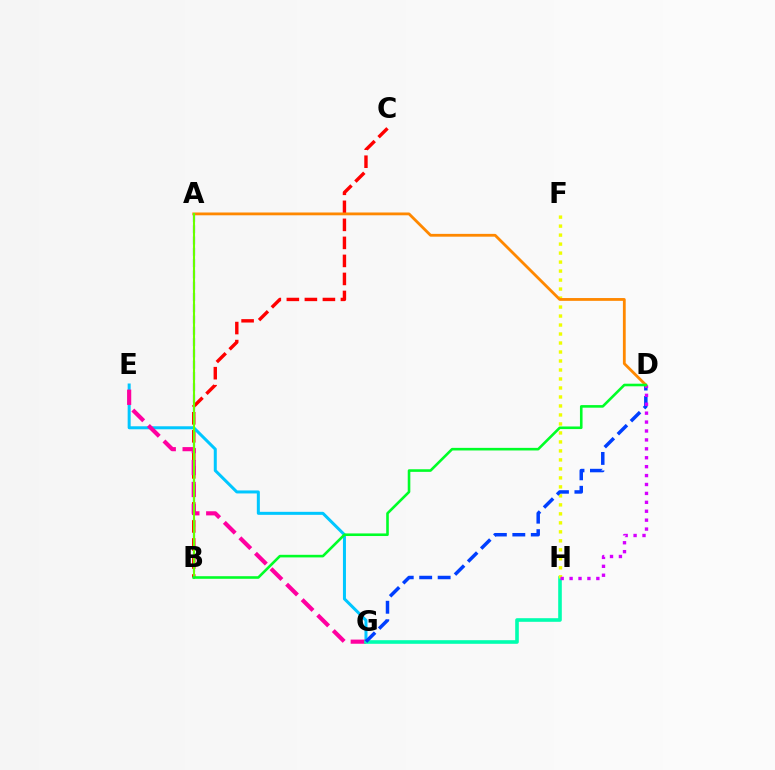{('A', 'B'): [{'color': '#4f00ff', 'line_style': 'dashed', 'thickness': 1.53}, {'color': '#66ff00', 'line_style': 'solid', 'thickness': 1.51}], ('B', 'C'): [{'color': '#ff0000', 'line_style': 'dashed', 'thickness': 2.45}], ('E', 'G'): [{'color': '#00c7ff', 'line_style': 'solid', 'thickness': 2.17}, {'color': '#ff00a0', 'line_style': 'dashed', 'thickness': 2.98}], ('G', 'H'): [{'color': '#00ffaf', 'line_style': 'solid', 'thickness': 2.6}], ('F', 'H'): [{'color': '#eeff00', 'line_style': 'dotted', 'thickness': 2.44}], ('D', 'G'): [{'color': '#003fff', 'line_style': 'dashed', 'thickness': 2.51}], ('D', 'H'): [{'color': '#d600ff', 'line_style': 'dotted', 'thickness': 2.42}], ('A', 'D'): [{'color': '#ff8800', 'line_style': 'solid', 'thickness': 2.02}], ('B', 'D'): [{'color': '#00ff27', 'line_style': 'solid', 'thickness': 1.87}]}